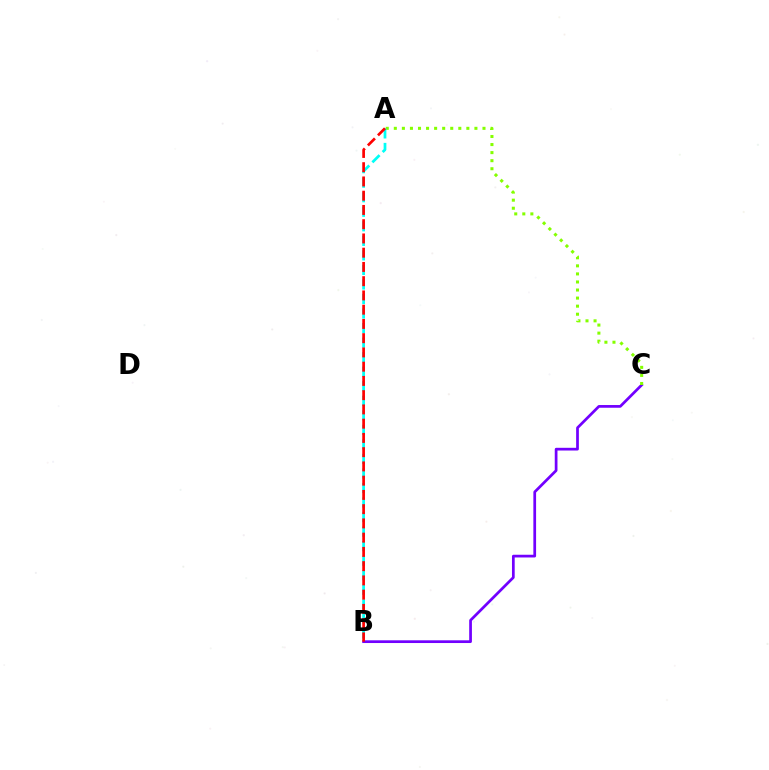{('B', 'C'): [{'color': '#7200ff', 'line_style': 'solid', 'thickness': 1.96}], ('A', 'C'): [{'color': '#84ff00', 'line_style': 'dotted', 'thickness': 2.19}], ('A', 'B'): [{'color': '#00fff6', 'line_style': 'dashed', 'thickness': 1.98}, {'color': '#ff0000', 'line_style': 'dashed', 'thickness': 1.94}]}